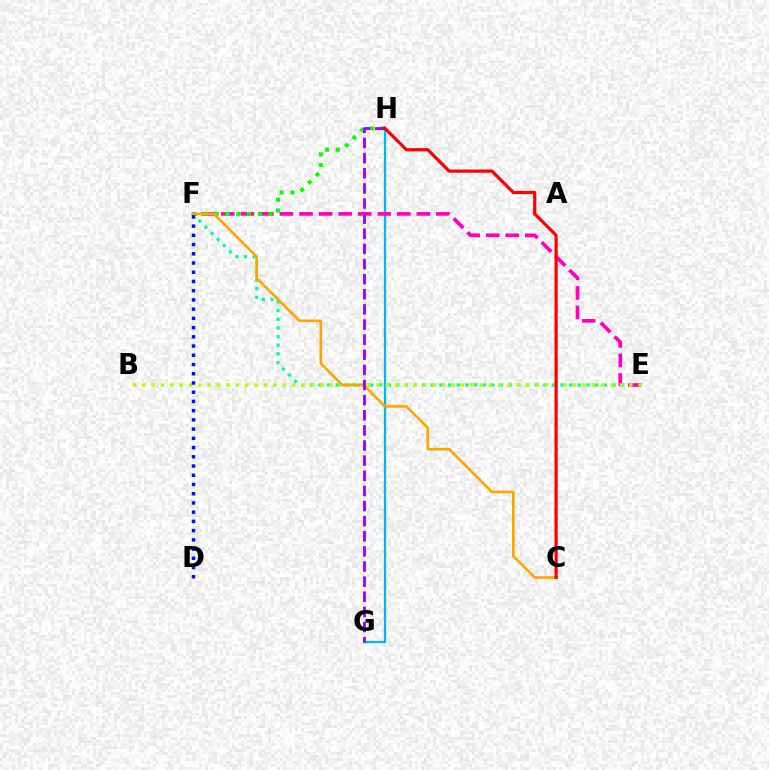{('G', 'H'): [{'color': '#00b5ff', 'line_style': 'solid', 'thickness': 1.65}, {'color': '#9b00ff', 'line_style': 'dashed', 'thickness': 2.05}], ('E', 'F'): [{'color': '#00ff9d', 'line_style': 'dotted', 'thickness': 2.35}, {'color': '#ff00bd', 'line_style': 'dashed', 'thickness': 2.66}], ('F', 'H'): [{'color': '#08ff00', 'line_style': 'dotted', 'thickness': 2.93}], ('B', 'E'): [{'color': '#b3ff00', 'line_style': 'dotted', 'thickness': 2.55}], ('C', 'F'): [{'color': '#ffa500', 'line_style': 'solid', 'thickness': 1.91}], ('D', 'F'): [{'color': '#0010ff', 'line_style': 'dotted', 'thickness': 2.51}], ('C', 'H'): [{'color': '#ff0000', 'line_style': 'solid', 'thickness': 2.31}]}